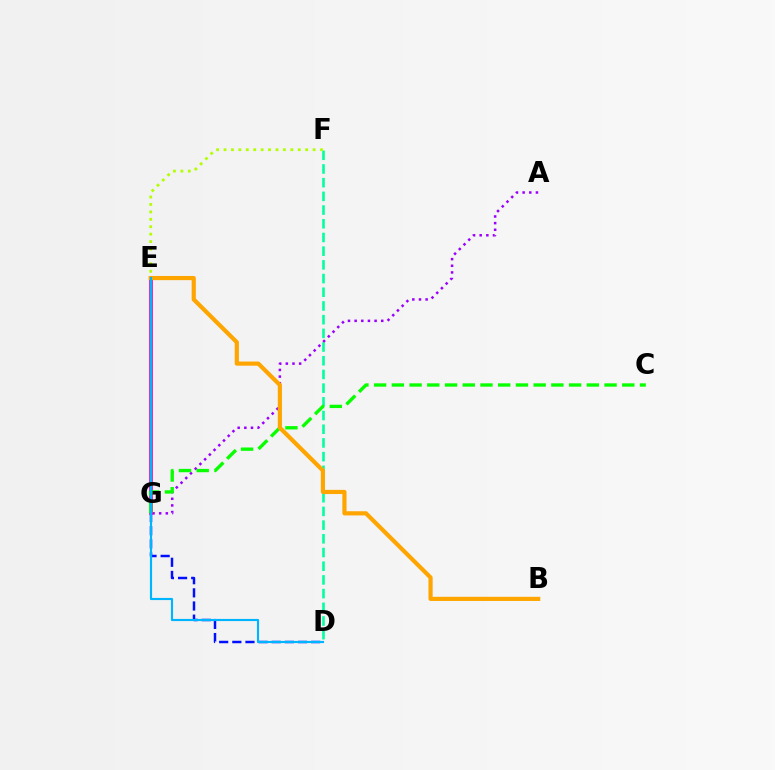{('D', 'F'): [{'color': '#00ff9d', 'line_style': 'dashed', 'thickness': 1.86}], ('E', 'F'): [{'color': '#b3ff00', 'line_style': 'dotted', 'thickness': 2.02}], ('D', 'G'): [{'color': '#0010ff', 'line_style': 'dashed', 'thickness': 1.79}], ('A', 'G'): [{'color': '#9b00ff', 'line_style': 'dotted', 'thickness': 1.81}], ('E', 'G'): [{'color': '#ff00bd', 'line_style': 'solid', 'thickness': 2.63}, {'color': '#ff0000', 'line_style': 'solid', 'thickness': 1.61}], ('C', 'G'): [{'color': '#08ff00', 'line_style': 'dashed', 'thickness': 2.41}], ('B', 'E'): [{'color': '#ffa500', 'line_style': 'solid', 'thickness': 3.0}], ('D', 'E'): [{'color': '#00b5ff', 'line_style': 'solid', 'thickness': 1.55}]}